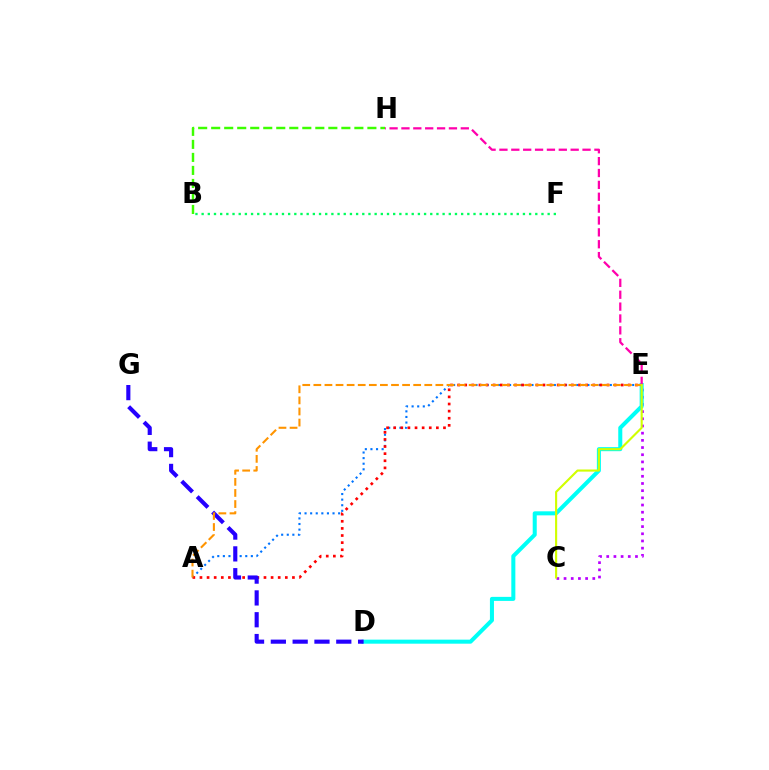{('B', 'H'): [{'color': '#3dff00', 'line_style': 'dashed', 'thickness': 1.77}], ('C', 'E'): [{'color': '#b900ff', 'line_style': 'dotted', 'thickness': 1.95}, {'color': '#d1ff00', 'line_style': 'solid', 'thickness': 1.53}], ('A', 'E'): [{'color': '#0074ff', 'line_style': 'dotted', 'thickness': 1.52}, {'color': '#ff0000', 'line_style': 'dotted', 'thickness': 1.93}, {'color': '#ff9400', 'line_style': 'dashed', 'thickness': 1.51}], ('B', 'F'): [{'color': '#00ff5c', 'line_style': 'dotted', 'thickness': 1.68}], ('D', 'E'): [{'color': '#00fff6', 'line_style': 'solid', 'thickness': 2.91}], ('D', 'G'): [{'color': '#2500ff', 'line_style': 'dashed', 'thickness': 2.96}], ('E', 'H'): [{'color': '#ff00ac', 'line_style': 'dashed', 'thickness': 1.61}]}